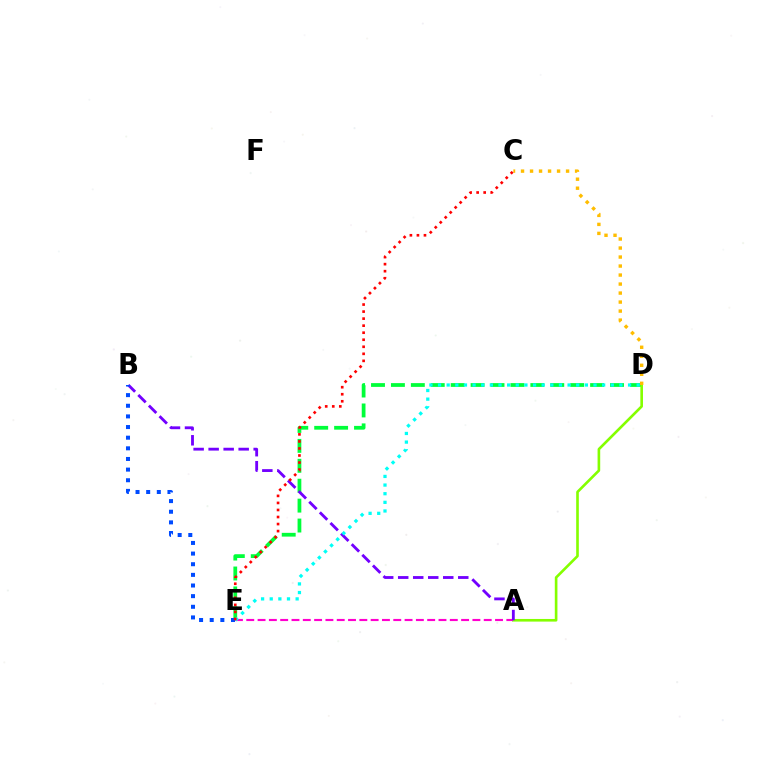{('D', 'E'): [{'color': '#00ff39', 'line_style': 'dashed', 'thickness': 2.71}, {'color': '#00fff6', 'line_style': 'dotted', 'thickness': 2.35}], ('A', 'D'): [{'color': '#84ff00', 'line_style': 'solid', 'thickness': 1.9}], ('A', 'E'): [{'color': '#ff00cf', 'line_style': 'dashed', 'thickness': 1.54}], ('A', 'B'): [{'color': '#7200ff', 'line_style': 'dashed', 'thickness': 2.04}], ('B', 'E'): [{'color': '#004bff', 'line_style': 'dotted', 'thickness': 2.89}], ('C', 'D'): [{'color': '#ffbd00', 'line_style': 'dotted', 'thickness': 2.45}], ('C', 'E'): [{'color': '#ff0000', 'line_style': 'dotted', 'thickness': 1.91}]}